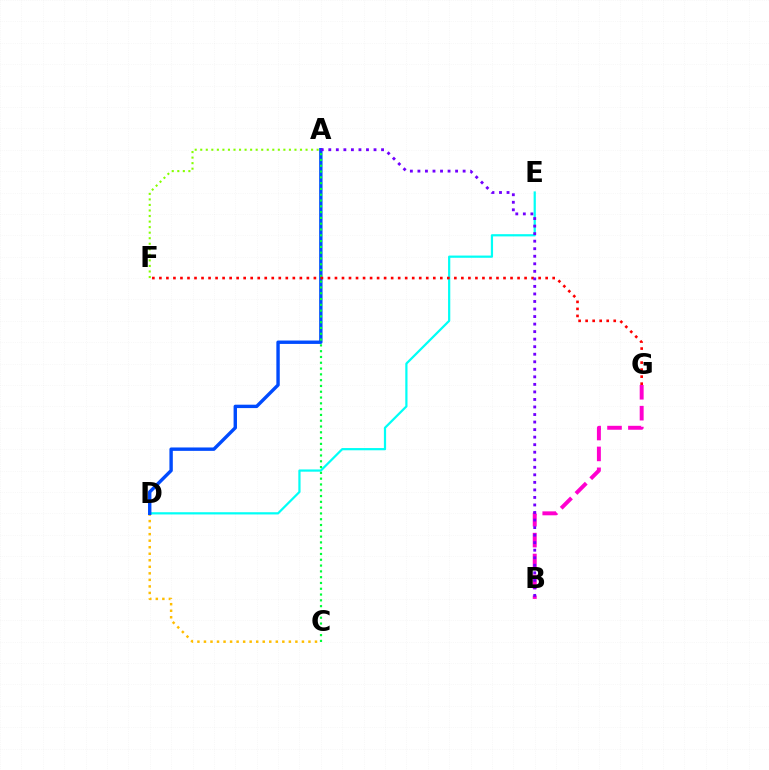{('B', 'G'): [{'color': '#ff00cf', 'line_style': 'dashed', 'thickness': 2.84}], ('D', 'E'): [{'color': '#00fff6', 'line_style': 'solid', 'thickness': 1.6}], ('C', 'D'): [{'color': '#ffbd00', 'line_style': 'dotted', 'thickness': 1.77}], ('A', 'D'): [{'color': '#004bff', 'line_style': 'solid', 'thickness': 2.44}], ('A', 'C'): [{'color': '#00ff39', 'line_style': 'dotted', 'thickness': 1.57}], ('F', 'G'): [{'color': '#ff0000', 'line_style': 'dotted', 'thickness': 1.91}], ('A', 'B'): [{'color': '#7200ff', 'line_style': 'dotted', 'thickness': 2.05}], ('A', 'F'): [{'color': '#84ff00', 'line_style': 'dotted', 'thickness': 1.51}]}